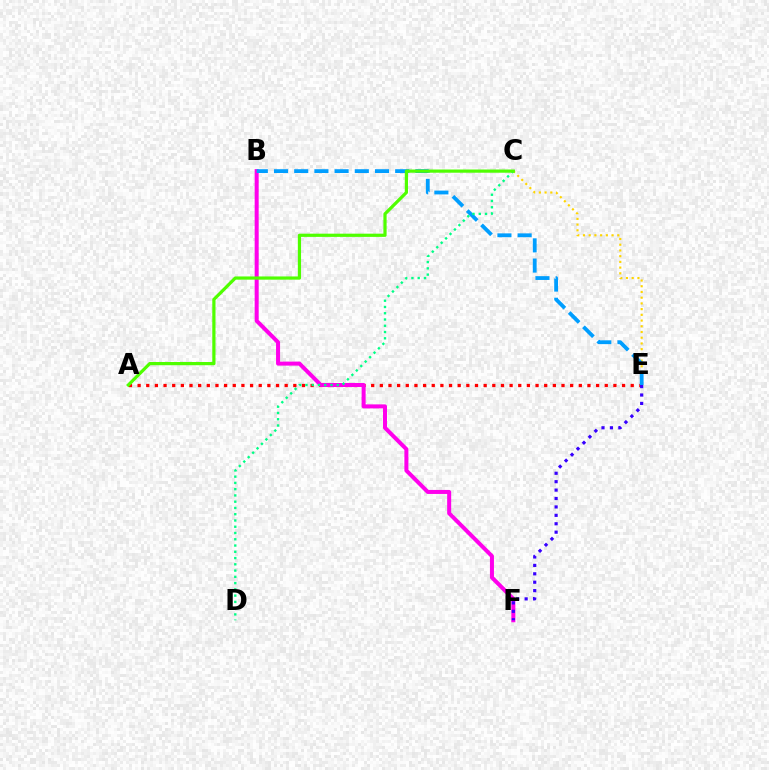{('A', 'E'): [{'color': '#ff0000', 'line_style': 'dotted', 'thickness': 2.35}], ('B', 'F'): [{'color': '#ff00ed', 'line_style': 'solid', 'thickness': 2.89}], ('C', 'E'): [{'color': '#ffd500', 'line_style': 'dotted', 'thickness': 1.55}], ('B', 'E'): [{'color': '#009eff', 'line_style': 'dashed', 'thickness': 2.74}], ('E', 'F'): [{'color': '#3700ff', 'line_style': 'dotted', 'thickness': 2.29}], ('C', 'D'): [{'color': '#00ff86', 'line_style': 'dotted', 'thickness': 1.7}], ('A', 'C'): [{'color': '#4fff00', 'line_style': 'solid', 'thickness': 2.31}]}